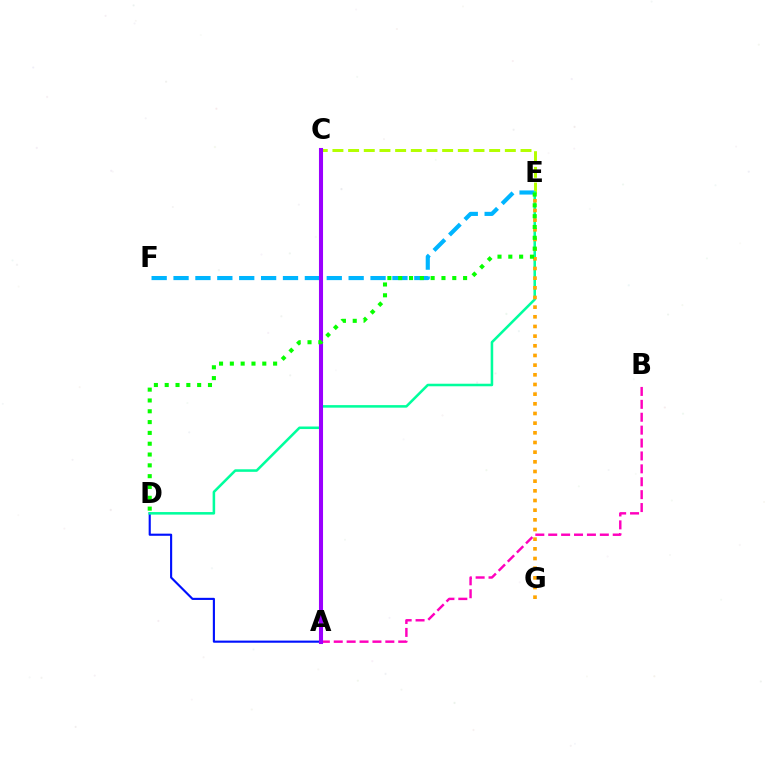{('E', 'F'): [{'color': '#00b5ff', 'line_style': 'dashed', 'thickness': 2.97}], ('A', 'C'): [{'color': '#ff0000', 'line_style': 'solid', 'thickness': 2.55}, {'color': '#9b00ff', 'line_style': 'solid', 'thickness': 2.93}], ('A', 'B'): [{'color': '#ff00bd', 'line_style': 'dashed', 'thickness': 1.75}], ('A', 'D'): [{'color': '#0010ff', 'line_style': 'solid', 'thickness': 1.54}], ('C', 'E'): [{'color': '#b3ff00', 'line_style': 'dashed', 'thickness': 2.13}], ('D', 'E'): [{'color': '#00ff9d', 'line_style': 'solid', 'thickness': 1.83}, {'color': '#08ff00', 'line_style': 'dotted', 'thickness': 2.94}], ('E', 'G'): [{'color': '#ffa500', 'line_style': 'dotted', 'thickness': 2.63}]}